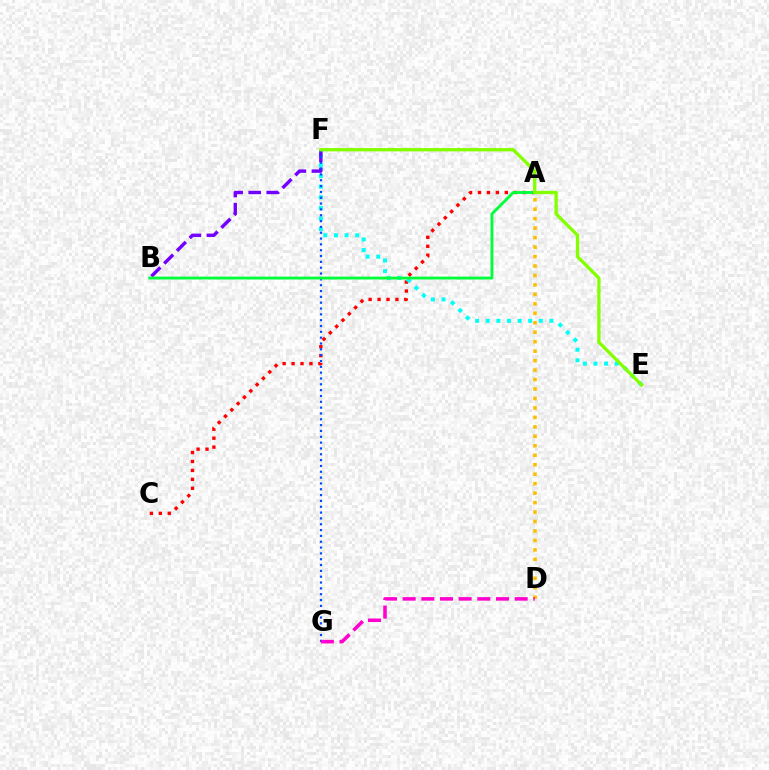{('A', 'C'): [{'color': '#ff0000', 'line_style': 'dotted', 'thickness': 2.43}], ('A', 'D'): [{'color': '#ffbd00', 'line_style': 'dotted', 'thickness': 2.57}], ('E', 'F'): [{'color': '#00fff6', 'line_style': 'dotted', 'thickness': 2.88}, {'color': '#84ff00', 'line_style': 'solid', 'thickness': 2.38}], ('B', 'F'): [{'color': '#7200ff', 'line_style': 'dashed', 'thickness': 2.45}], ('F', 'G'): [{'color': '#004bff', 'line_style': 'dotted', 'thickness': 1.58}], ('D', 'G'): [{'color': '#ff00cf', 'line_style': 'dashed', 'thickness': 2.54}], ('A', 'B'): [{'color': '#00ff39', 'line_style': 'solid', 'thickness': 2.06}]}